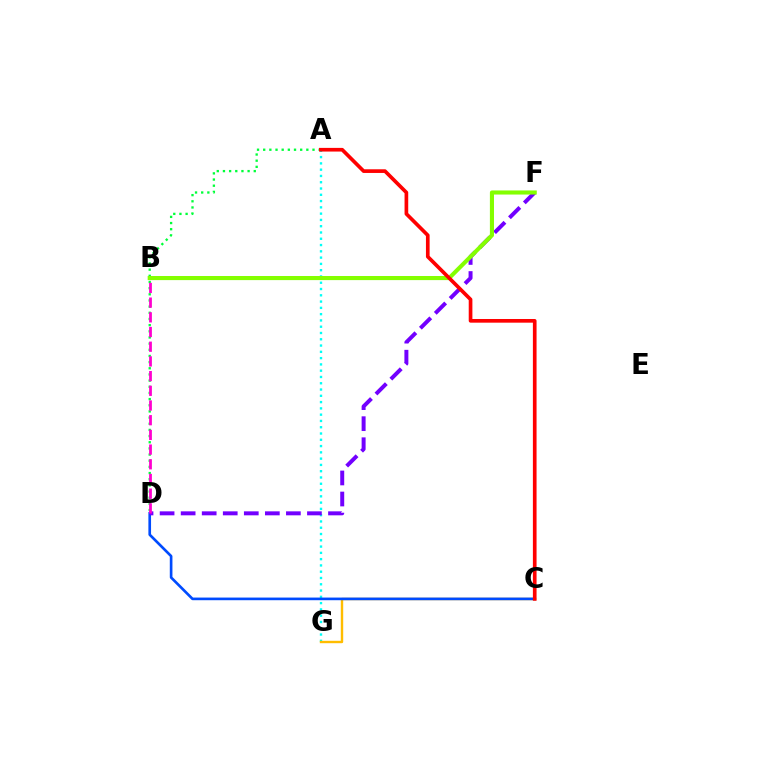{('A', 'G'): [{'color': '#00fff6', 'line_style': 'dotted', 'thickness': 1.71}], ('A', 'D'): [{'color': '#00ff39', 'line_style': 'dotted', 'thickness': 1.67}], ('C', 'G'): [{'color': '#ffbd00', 'line_style': 'solid', 'thickness': 1.73}], ('C', 'D'): [{'color': '#004bff', 'line_style': 'solid', 'thickness': 1.91}], ('D', 'F'): [{'color': '#7200ff', 'line_style': 'dashed', 'thickness': 2.86}], ('B', 'F'): [{'color': '#84ff00', 'line_style': 'solid', 'thickness': 2.95}], ('B', 'D'): [{'color': '#ff00cf', 'line_style': 'dashed', 'thickness': 2.0}], ('A', 'C'): [{'color': '#ff0000', 'line_style': 'solid', 'thickness': 2.64}]}